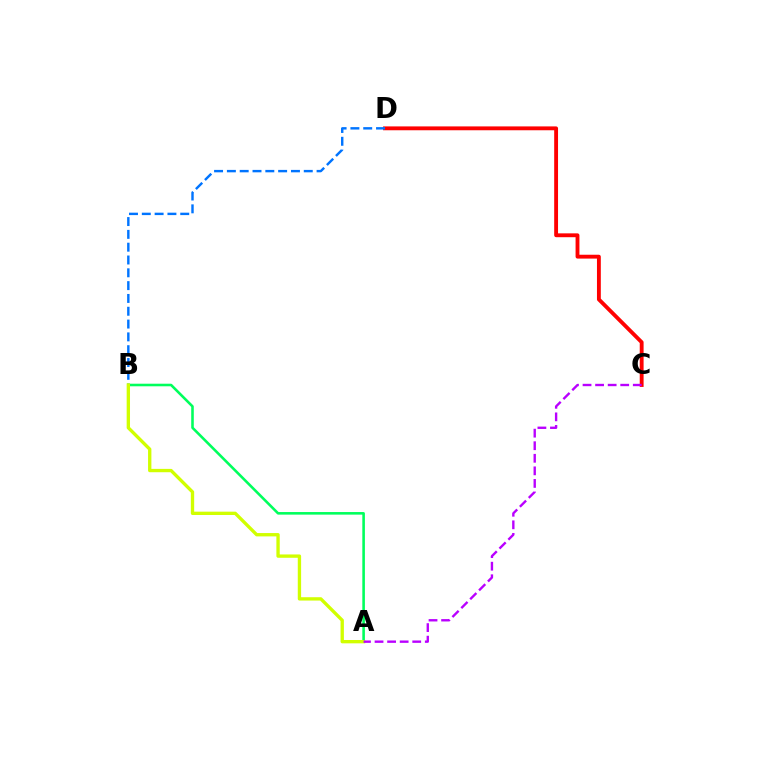{('A', 'B'): [{'color': '#00ff5c', 'line_style': 'solid', 'thickness': 1.86}, {'color': '#d1ff00', 'line_style': 'solid', 'thickness': 2.4}], ('C', 'D'): [{'color': '#ff0000', 'line_style': 'solid', 'thickness': 2.77}], ('B', 'D'): [{'color': '#0074ff', 'line_style': 'dashed', 'thickness': 1.74}], ('A', 'C'): [{'color': '#b900ff', 'line_style': 'dashed', 'thickness': 1.71}]}